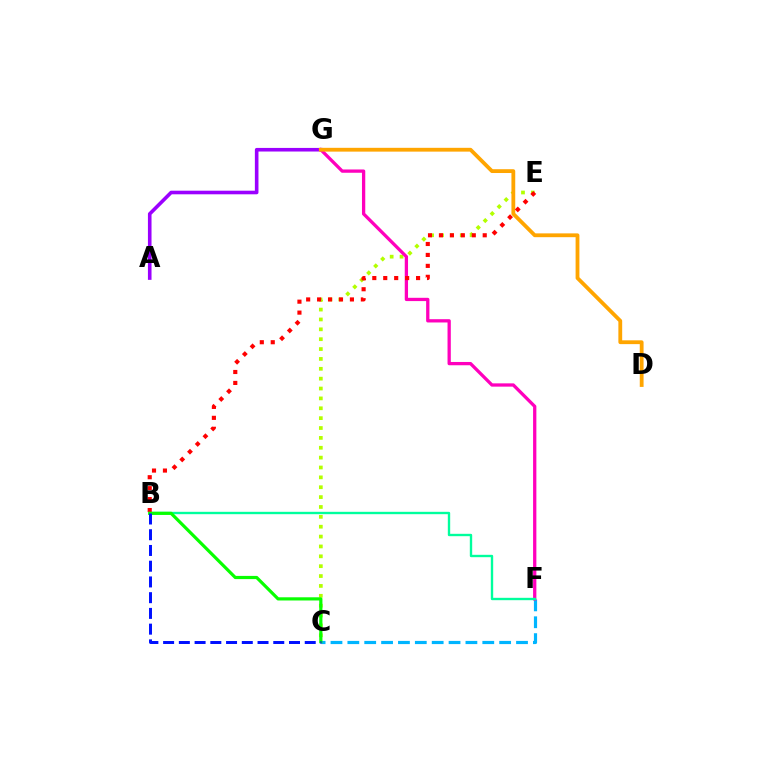{('C', 'E'): [{'color': '#b3ff00', 'line_style': 'dotted', 'thickness': 2.68}], ('A', 'G'): [{'color': '#9b00ff', 'line_style': 'solid', 'thickness': 2.59}], ('C', 'F'): [{'color': '#00b5ff', 'line_style': 'dashed', 'thickness': 2.29}], ('F', 'G'): [{'color': '#ff00bd', 'line_style': 'solid', 'thickness': 2.36}], ('D', 'G'): [{'color': '#ffa500', 'line_style': 'solid', 'thickness': 2.74}], ('B', 'F'): [{'color': '#00ff9d', 'line_style': 'solid', 'thickness': 1.71}], ('B', 'E'): [{'color': '#ff0000', 'line_style': 'dotted', 'thickness': 2.97}], ('B', 'C'): [{'color': '#08ff00', 'line_style': 'solid', 'thickness': 2.3}, {'color': '#0010ff', 'line_style': 'dashed', 'thickness': 2.14}]}